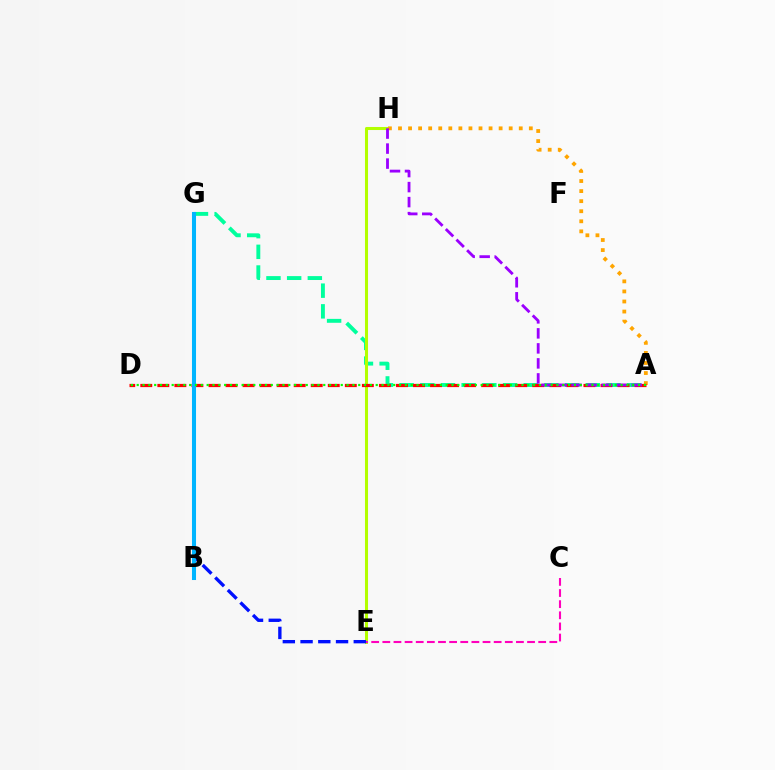{('A', 'G'): [{'color': '#00ff9d', 'line_style': 'dashed', 'thickness': 2.81}], ('E', 'H'): [{'color': '#b3ff00', 'line_style': 'solid', 'thickness': 2.19}], ('E', 'G'): [{'color': '#0010ff', 'line_style': 'dashed', 'thickness': 2.41}], ('A', 'H'): [{'color': '#ffa500', 'line_style': 'dotted', 'thickness': 2.73}, {'color': '#9b00ff', 'line_style': 'dashed', 'thickness': 2.04}], ('A', 'D'): [{'color': '#ff0000', 'line_style': 'dashed', 'thickness': 2.32}, {'color': '#08ff00', 'line_style': 'dotted', 'thickness': 1.58}], ('B', 'G'): [{'color': '#00b5ff', 'line_style': 'solid', 'thickness': 2.92}], ('C', 'E'): [{'color': '#ff00bd', 'line_style': 'dashed', 'thickness': 1.51}]}